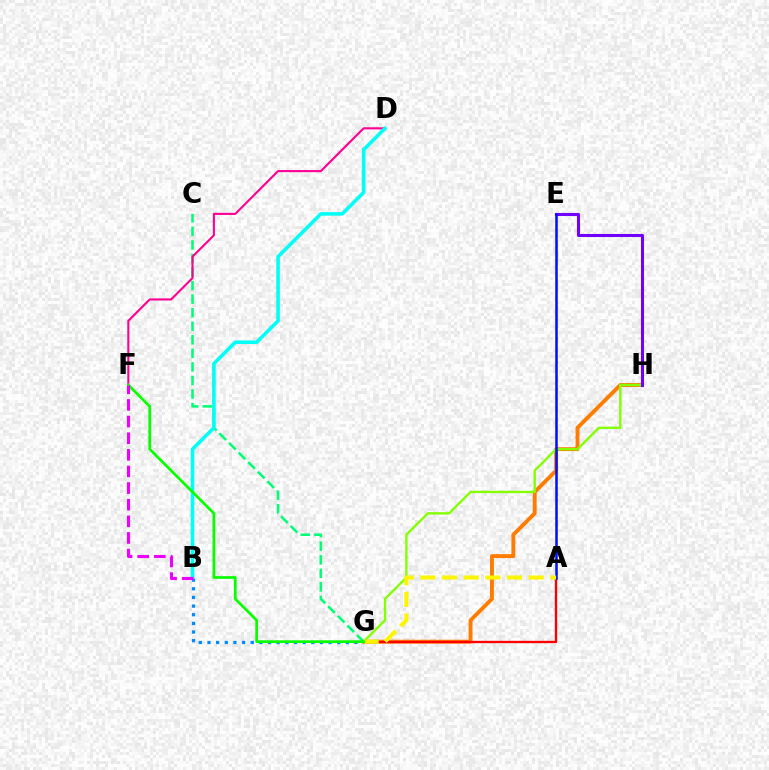{('B', 'G'): [{'color': '#008cff', 'line_style': 'dotted', 'thickness': 2.35}], ('G', 'H'): [{'color': '#ff7c00', 'line_style': 'solid', 'thickness': 2.79}, {'color': '#84ff00', 'line_style': 'solid', 'thickness': 1.69}], ('A', 'G'): [{'color': '#ff0000', 'line_style': 'solid', 'thickness': 1.68}, {'color': '#fcf500', 'line_style': 'dashed', 'thickness': 2.94}], ('E', 'H'): [{'color': '#7200ff', 'line_style': 'solid', 'thickness': 2.21}], ('C', 'G'): [{'color': '#00ff74', 'line_style': 'dashed', 'thickness': 1.84}], ('D', 'F'): [{'color': '#ff0094', 'line_style': 'solid', 'thickness': 1.51}], ('B', 'D'): [{'color': '#00fff6', 'line_style': 'solid', 'thickness': 2.57}], ('A', 'E'): [{'color': '#0010ff', 'line_style': 'solid', 'thickness': 1.83}], ('F', 'G'): [{'color': '#08ff00', 'line_style': 'solid', 'thickness': 1.97}], ('B', 'F'): [{'color': '#ee00ff', 'line_style': 'dashed', 'thickness': 2.26}]}